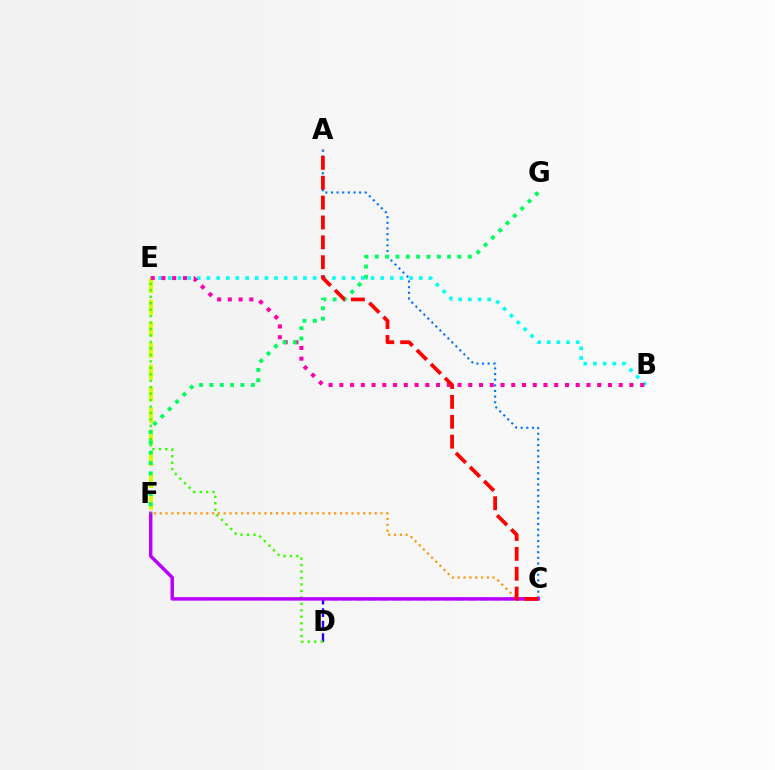{('B', 'E'): [{'color': '#00fff6', 'line_style': 'dotted', 'thickness': 2.62}, {'color': '#ff00ac', 'line_style': 'dotted', 'thickness': 2.92}], ('C', 'D'): [{'color': '#2500ff', 'line_style': 'dashed', 'thickness': 1.7}], ('E', 'F'): [{'color': '#d1ff00', 'line_style': 'dashed', 'thickness': 2.94}], ('A', 'C'): [{'color': '#0074ff', 'line_style': 'dotted', 'thickness': 1.53}, {'color': '#ff0000', 'line_style': 'dashed', 'thickness': 2.7}], ('D', 'E'): [{'color': '#3dff00', 'line_style': 'dotted', 'thickness': 1.76}], ('C', 'F'): [{'color': '#ff9400', 'line_style': 'dotted', 'thickness': 1.58}, {'color': '#b900ff', 'line_style': 'solid', 'thickness': 2.49}], ('F', 'G'): [{'color': '#00ff5c', 'line_style': 'dotted', 'thickness': 2.81}]}